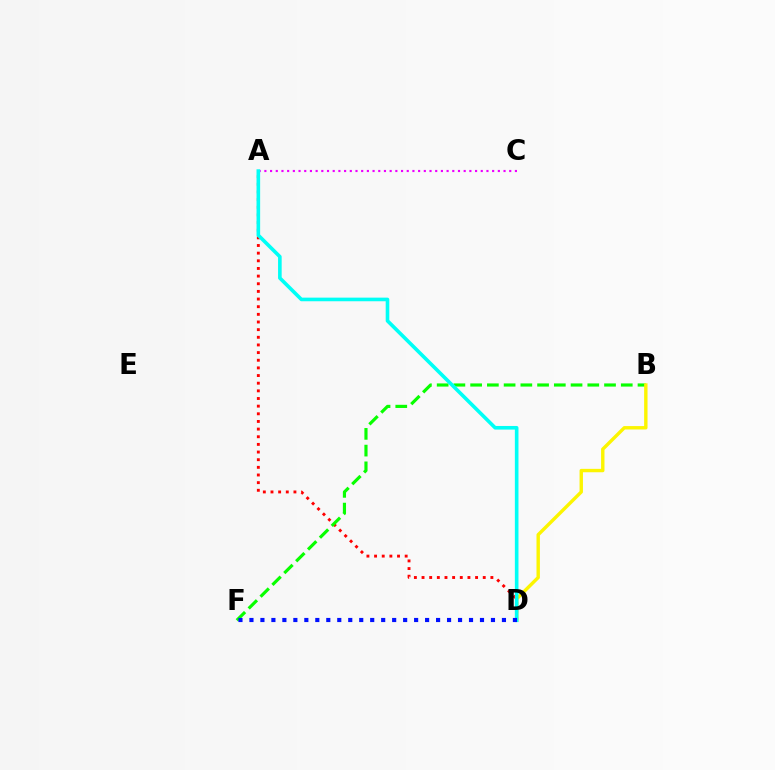{('A', 'D'): [{'color': '#ff0000', 'line_style': 'dotted', 'thickness': 2.08}, {'color': '#00fff6', 'line_style': 'solid', 'thickness': 2.6}], ('B', 'F'): [{'color': '#08ff00', 'line_style': 'dashed', 'thickness': 2.27}], ('A', 'C'): [{'color': '#ee00ff', 'line_style': 'dotted', 'thickness': 1.55}], ('B', 'D'): [{'color': '#fcf500', 'line_style': 'solid', 'thickness': 2.45}], ('D', 'F'): [{'color': '#0010ff', 'line_style': 'dotted', 'thickness': 2.98}]}